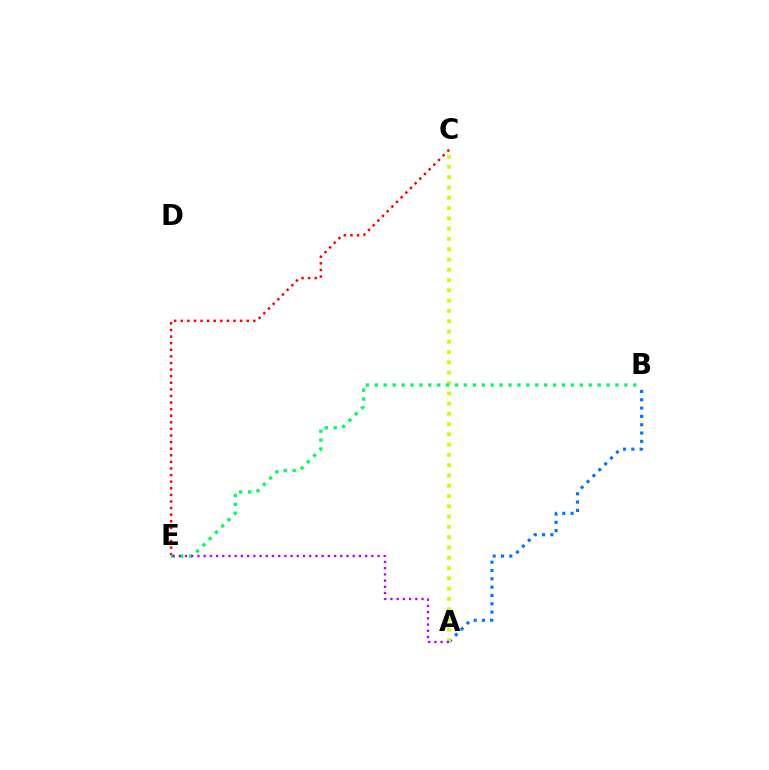{('A', 'B'): [{'color': '#0074ff', 'line_style': 'dotted', 'thickness': 2.26}], ('A', 'C'): [{'color': '#d1ff00', 'line_style': 'dotted', 'thickness': 2.79}], ('C', 'E'): [{'color': '#ff0000', 'line_style': 'dotted', 'thickness': 1.79}], ('B', 'E'): [{'color': '#00ff5c', 'line_style': 'dotted', 'thickness': 2.42}], ('A', 'E'): [{'color': '#b900ff', 'line_style': 'dotted', 'thickness': 1.69}]}